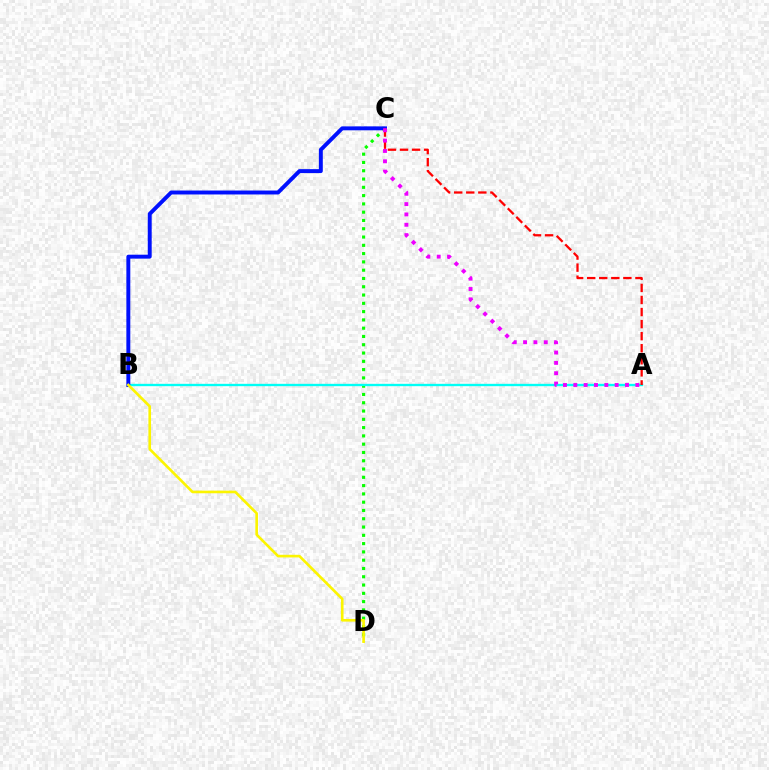{('C', 'D'): [{'color': '#08ff00', 'line_style': 'dotted', 'thickness': 2.25}], ('A', 'B'): [{'color': '#00fff6', 'line_style': 'solid', 'thickness': 1.69}], ('B', 'C'): [{'color': '#0010ff', 'line_style': 'solid', 'thickness': 2.83}], ('A', 'C'): [{'color': '#ff0000', 'line_style': 'dashed', 'thickness': 1.64}, {'color': '#ee00ff', 'line_style': 'dotted', 'thickness': 2.81}], ('B', 'D'): [{'color': '#fcf500', 'line_style': 'solid', 'thickness': 1.9}]}